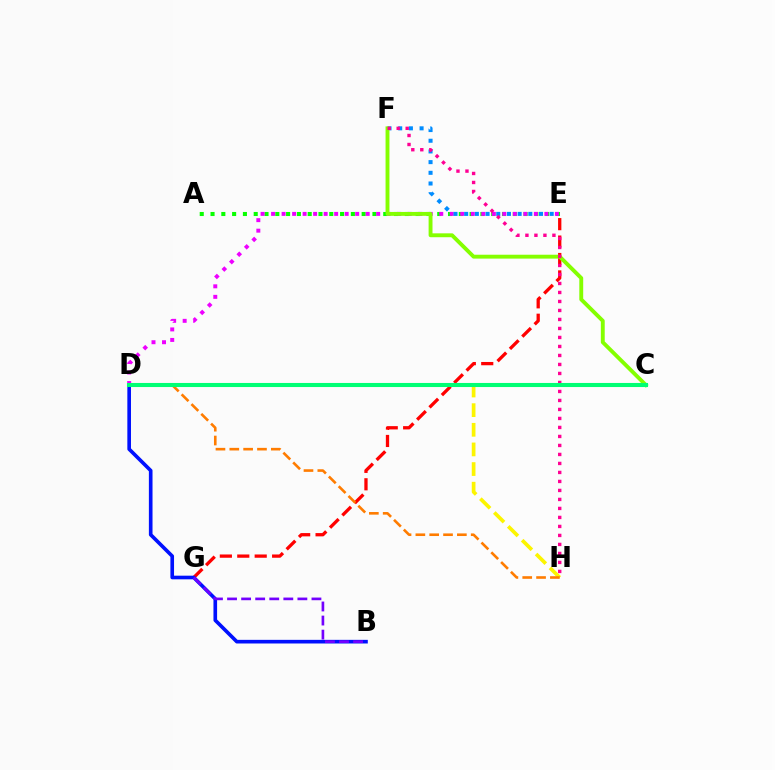{('E', 'G'): [{'color': '#ff0000', 'line_style': 'dashed', 'thickness': 2.37}], ('D', 'H'): [{'color': '#fcf500', 'line_style': 'dashed', 'thickness': 2.67}, {'color': '#ff7c00', 'line_style': 'dashed', 'thickness': 1.88}], ('C', 'D'): [{'color': '#00fff6', 'line_style': 'solid', 'thickness': 1.9}, {'color': '#00ff74', 'line_style': 'solid', 'thickness': 2.93}], ('A', 'E'): [{'color': '#08ff00', 'line_style': 'dotted', 'thickness': 2.93}], ('D', 'E'): [{'color': '#ee00ff', 'line_style': 'dotted', 'thickness': 2.86}], ('B', 'D'): [{'color': '#0010ff', 'line_style': 'solid', 'thickness': 2.62}], ('E', 'F'): [{'color': '#008cff', 'line_style': 'dotted', 'thickness': 2.9}], ('B', 'G'): [{'color': '#7200ff', 'line_style': 'dashed', 'thickness': 1.91}], ('C', 'F'): [{'color': '#84ff00', 'line_style': 'solid', 'thickness': 2.79}], ('F', 'H'): [{'color': '#ff0094', 'line_style': 'dotted', 'thickness': 2.44}]}